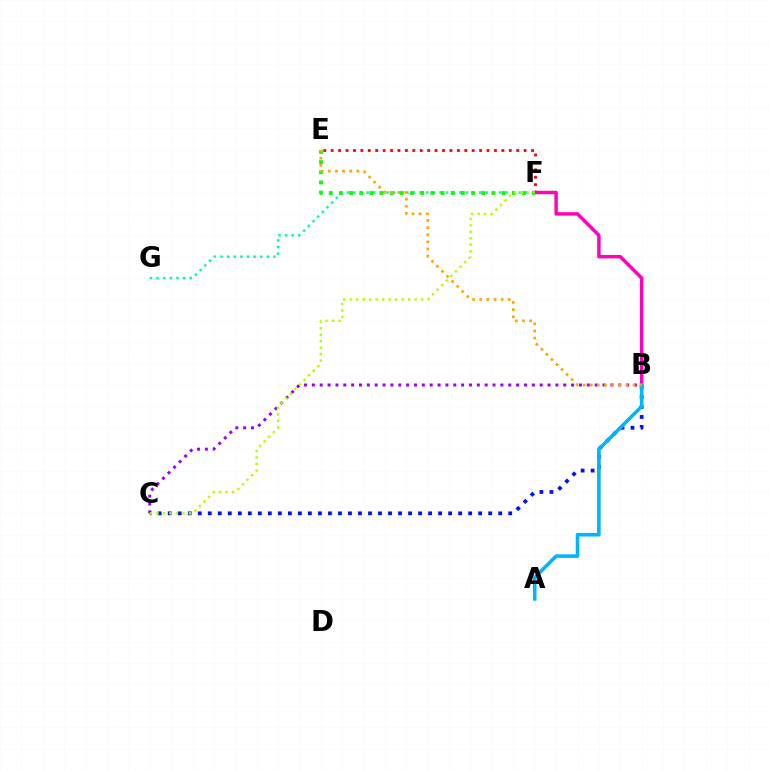{('E', 'F'): [{'color': '#ff0000', 'line_style': 'dotted', 'thickness': 2.02}, {'color': '#08ff00', 'line_style': 'dotted', 'thickness': 2.76}], ('F', 'G'): [{'color': '#00ff9d', 'line_style': 'dotted', 'thickness': 1.8}], ('B', 'C'): [{'color': '#9b00ff', 'line_style': 'dotted', 'thickness': 2.13}, {'color': '#0010ff', 'line_style': 'dotted', 'thickness': 2.72}], ('B', 'F'): [{'color': '#ff00bd', 'line_style': 'solid', 'thickness': 2.48}], ('A', 'B'): [{'color': '#00b5ff', 'line_style': 'solid', 'thickness': 2.56}], ('B', 'E'): [{'color': '#ffa500', 'line_style': 'dotted', 'thickness': 1.94}], ('C', 'F'): [{'color': '#b3ff00', 'line_style': 'dotted', 'thickness': 1.77}]}